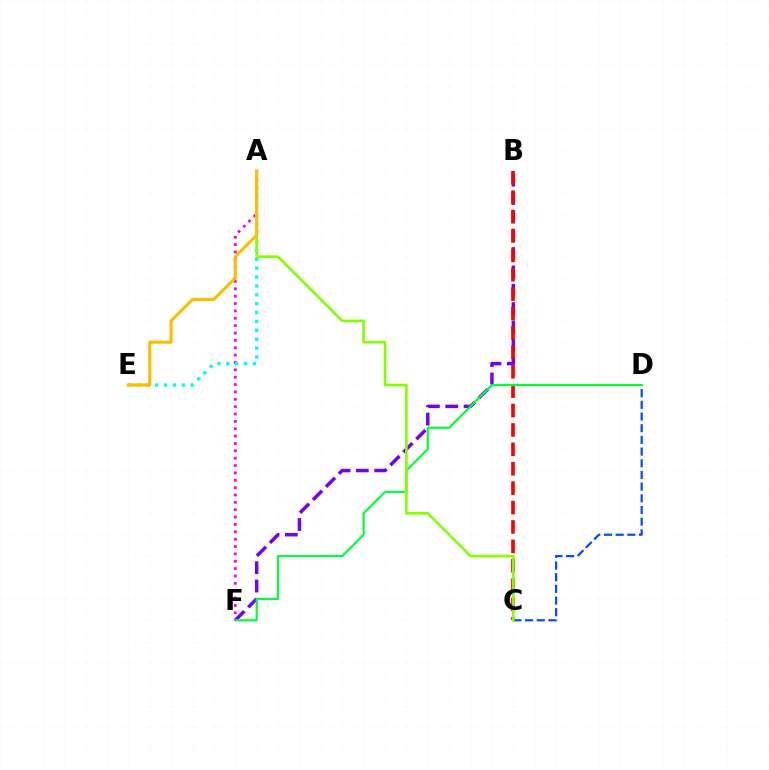{('C', 'D'): [{'color': '#004bff', 'line_style': 'dashed', 'thickness': 1.59}], ('B', 'F'): [{'color': '#7200ff', 'line_style': 'dashed', 'thickness': 2.49}], ('A', 'F'): [{'color': '#ff00cf', 'line_style': 'dotted', 'thickness': 2.0}], ('B', 'C'): [{'color': '#ff0000', 'line_style': 'dashed', 'thickness': 2.64}], ('A', 'E'): [{'color': '#00fff6', 'line_style': 'dotted', 'thickness': 2.41}, {'color': '#ffbd00', 'line_style': 'solid', 'thickness': 2.25}], ('D', 'F'): [{'color': '#00ff39', 'line_style': 'solid', 'thickness': 1.56}], ('A', 'C'): [{'color': '#84ff00', 'line_style': 'solid', 'thickness': 1.89}]}